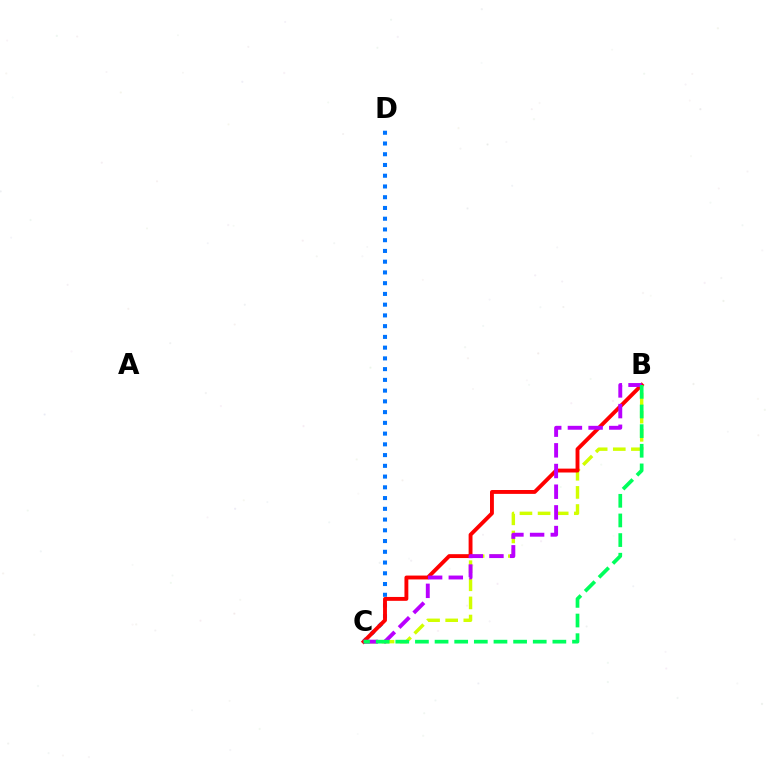{('B', 'C'): [{'color': '#d1ff00', 'line_style': 'dashed', 'thickness': 2.46}, {'color': '#ff0000', 'line_style': 'solid', 'thickness': 2.79}, {'color': '#b900ff', 'line_style': 'dashed', 'thickness': 2.81}, {'color': '#00ff5c', 'line_style': 'dashed', 'thickness': 2.67}], ('C', 'D'): [{'color': '#0074ff', 'line_style': 'dotted', 'thickness': 2.92}]}